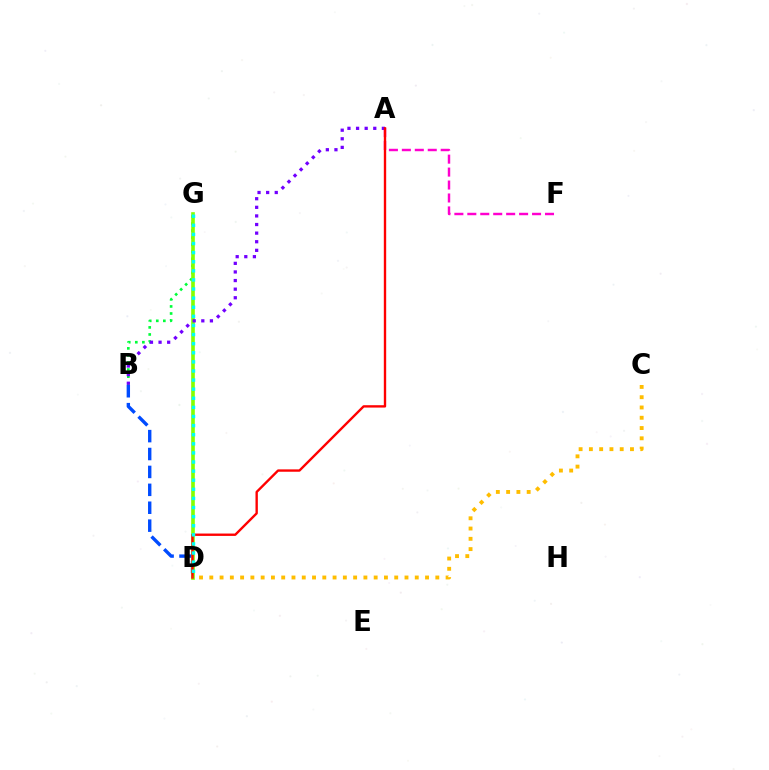{('B', 'G'): [{'color': '#00ff39', 'line_style': 'dotted', 'thickness': 1.92}], ('A', 'F'): [{'color': '#ff00cf', 'line_style': 'dashed', 'thickness': 1.76}], ('B', 'D'): [{'color': '#004bff', 'line_style': 'dashed', 'thickness': 2.43}], ('D', 'G'): [{'color': '#84ff00', 'line_style': 'solid', 'thickness': 2.62}, {'color': '#00fff6', 'line_style': 'dotted', 'thickness': 2.47}], ('A', 'B'): [{'color': '#7200ff', 'line_style': 'dotted', 'thickness': 2.34}], ('A', 'D'): [{'color': '#ff0000', 'line_style': 'solid', 'thickness': 1.71}], ('C', 'D'): [{'color': '#ffbd00', 'line_style': 'dotted', 'thickness': 2.79}]}